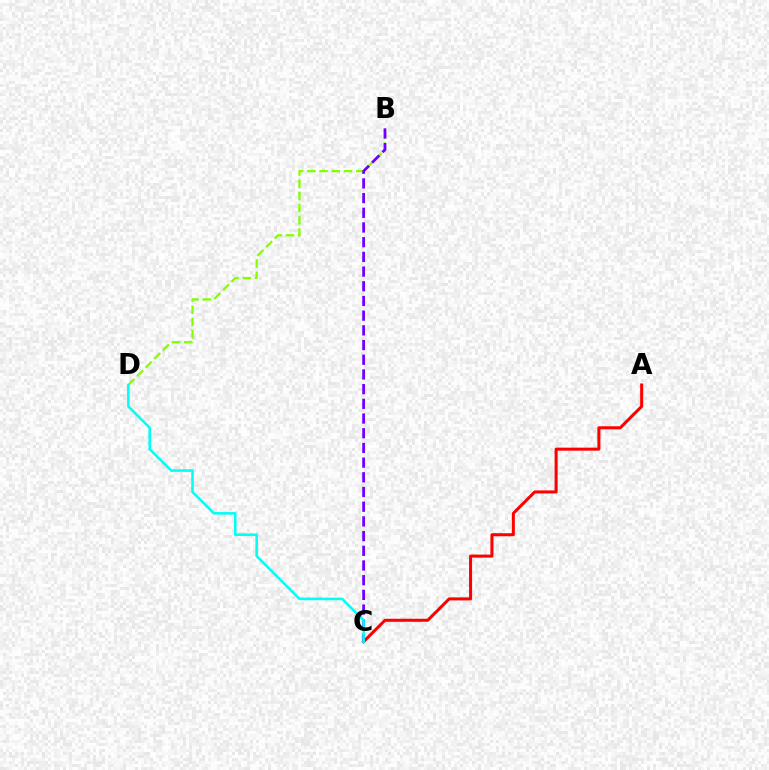{('A', 'C'): [{'color': '#ff0000', 'line_style': 'solid', 'thickness': 2.18}], ('B', 'D'): [{'color': '#84ff00', 'line_style': 'dashed', 'thickness': 1.66}], ('B', 'C'): [{'color': '#7200ff', 'line_style': 'dashed', 'thickness': 2.0}], ('C', 'D'): [{'color': '#00fff6', 'line_style': 'solid', 'thickness': 1.85}]}